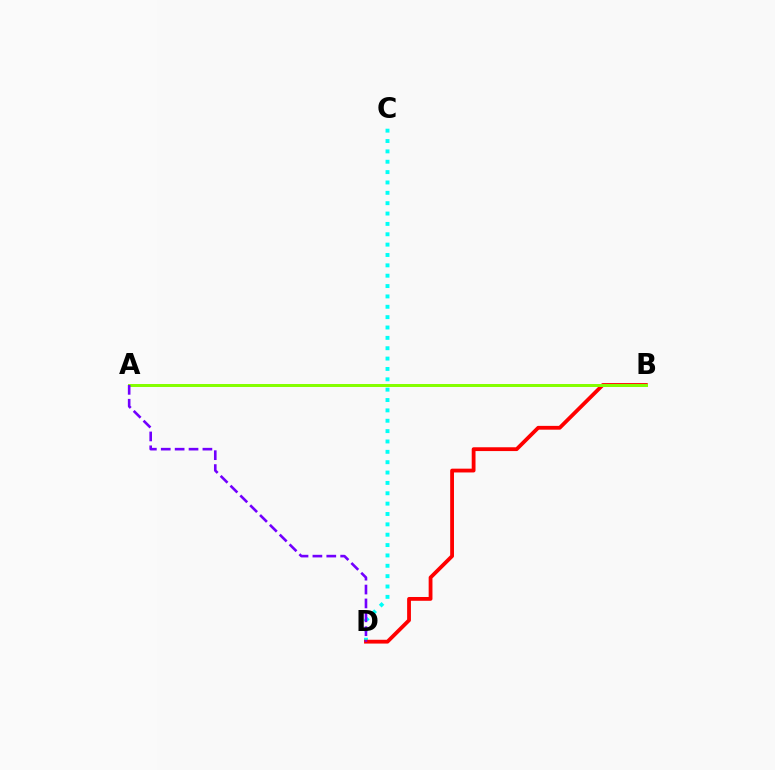{('C', 'D'): [{'color': '#00fff6', 'line_style': 'dotted', 'thickness': 2.81}], ('B', 'D'): [{'color': '#ff0000', 'line_style': 'solid', 'thickness': 2.74}], ('A', 'B'): [{'color': '#84ff00', 'line_style': 'solid', 'thickness': 2.14}], ('A', 'D'): [{'color': '#7200ff', 'line_style': 'dashed', 'thickness': 1.89}]}